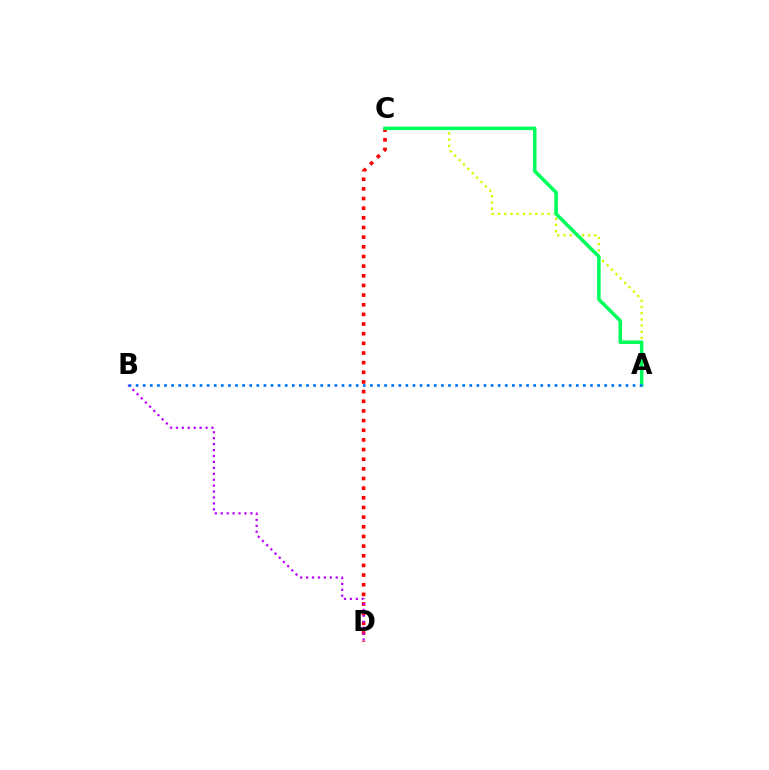{('C', 'D'): [{'color': '#ff0000', 'line_style': 'dotted', 'thickness': 2.62}], ('B', 'D'): [{'color': '#b900ff', 'line_style': 'dotted', 'thickness': 1.61}], ('A', 'C'): [{'color': '#d1ff00', 'line_style': 'dotted', 'thickness': 1.68}, {'color': '#00ff5c', 'line_style': 'solid', 'thickness': 2.56}], ('A', 'B'): [{'color': '#0074ff', 'line_style': 'dotted', 'thickness': 1.93}]}